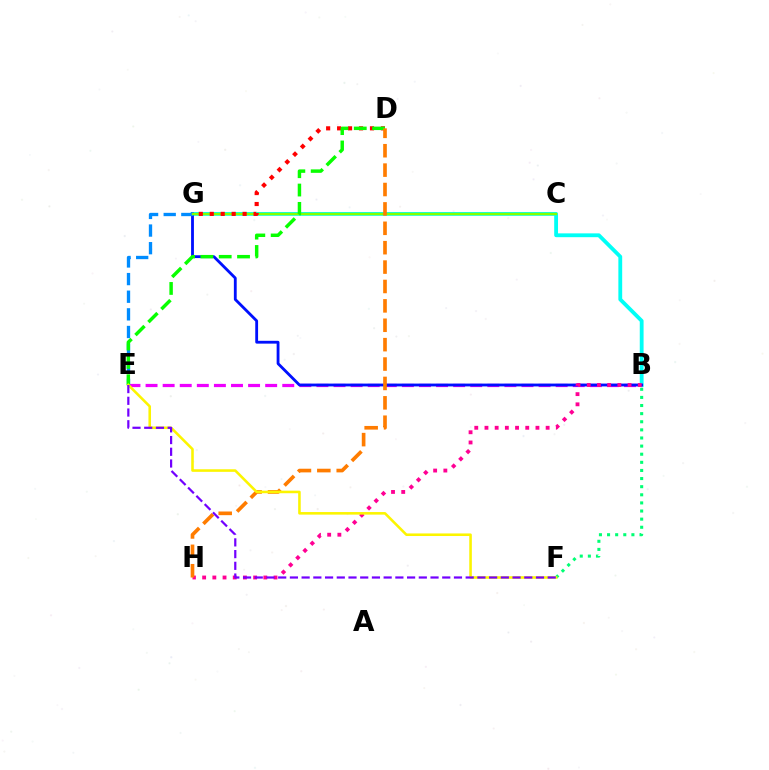{('B', 'E'): [{'color': '#ee00ff', 'line_style': 'dashed', 'thickness': 2.32}], ('B', 'G'): [{'color': '#00fff6', 'line_style': 'solid', 'thickness': 2.75}, {'color': '#0010ff', 'line_style': 'solid', 'thickness': 2.03}], ('E', 'G'): [{'color': '#008cff', 'line_style': 'dashed', 'thickness': 2.4}], ('C', 'G'): [{'color': '#84ff00', 'line_style': 'solid', 'thickness': 1.73}], ('B', 'H'): [{'color': '#ff0094', 'line_style': 'dotted', 'thickness': 2.77}], ('B', 'F'): [{'color': '#00ff74', 'line_style': 'dotted', 'thickness': 2.21}], ('D', 'G'): [{'color': '#ff0000', 'line_style': 'dotted', 'thickness': 2.98}], ('D', 'E'): [{'color': '#08ff00', 'line_style': 'dashed', 'thickness': 2.49}], ('D', 'H'): [{'color': '#ff7c00', 'line_style': 'dashed', 'thickness': 2.63}], ('E', 'F'): [{'color': '#fcf500', 'line_style': 'solid', 'thickness': 1.85}, {'color': '#7200ff', 'line_style': 'dashed', 'thickness': 1.59}]}